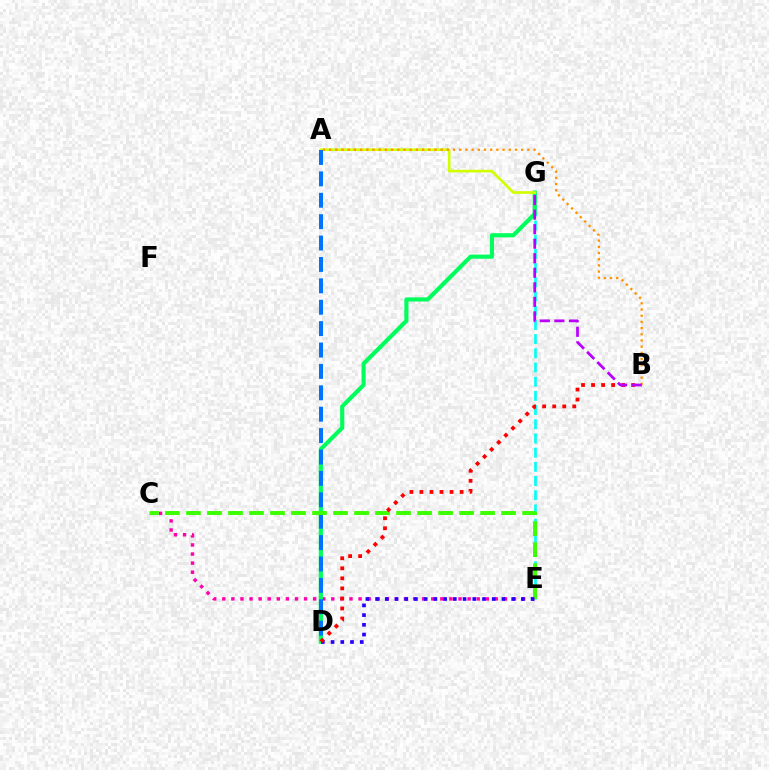{('E', 'G'): [{'color': '#00fff6', 'line_style': 'dashed', 'thickness': 1.93}], ('C', 'E'): [{'color': '#ff00ac', 'line_style': 'dotted', 'thickness': 2.47}, {'color': '#3dff00', 'line_style': 'dashed', 'thickness': 2.85}], ('D', 'G'): [{'color': '#00ff5c', 'line_style': 'solid', 'thickness': 2.99}], ('A', 'G'): [{'color': '#d1ff00', 'line_style': 'solid', 'thickness': 1.92}], ('A', 'D'): [{'color': '#0074ff', 'line_style': 'dashed', 'thickness': 2.91}], ('D', 'E'): [{'color': '#2500ff', 'line_style': 'dotted', 'thickness': 2.64}], ('B', 'D'): [{'color': '#ff0000', 'line_style': 'dotted', 'thickness': 2.73}], ('A', 'B'): [{'color': '#ff9400', 'line_style': 'dotted', 'thickness': 1.68}], ('B', 'G'): [{'color': '#b900ff', 'line_style': 'dashed', 'thickness': 1.98}]}